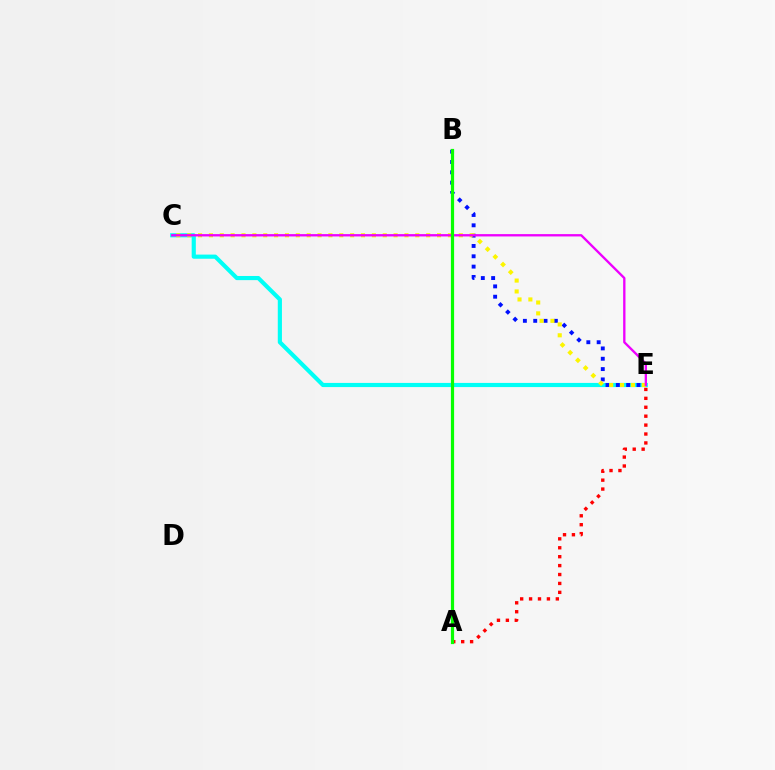{('C', 'E'): [{'color': '#00fff6', 'line_style': 'solid', 'thickness': 2.99}, {'color': '#fcf500', 'line_style': 'dotted', 'thickness': 2.95}, {'color': '#ee00ff', 'line_style': 'solid', 'thickness': 1.68}], ('B', 'E'): [{'color': '#0010ff', 'line_style': 'dotted', 'thickness': 2.81}], ('A', 'E'): [{'color': '#ff0000', 'line_style': 'dotted', 'thickness': 2.42}], ('A', 'B'): [{'color': '#08ff00', 'line_style': 'solid', 'thickness': 2.31}]}